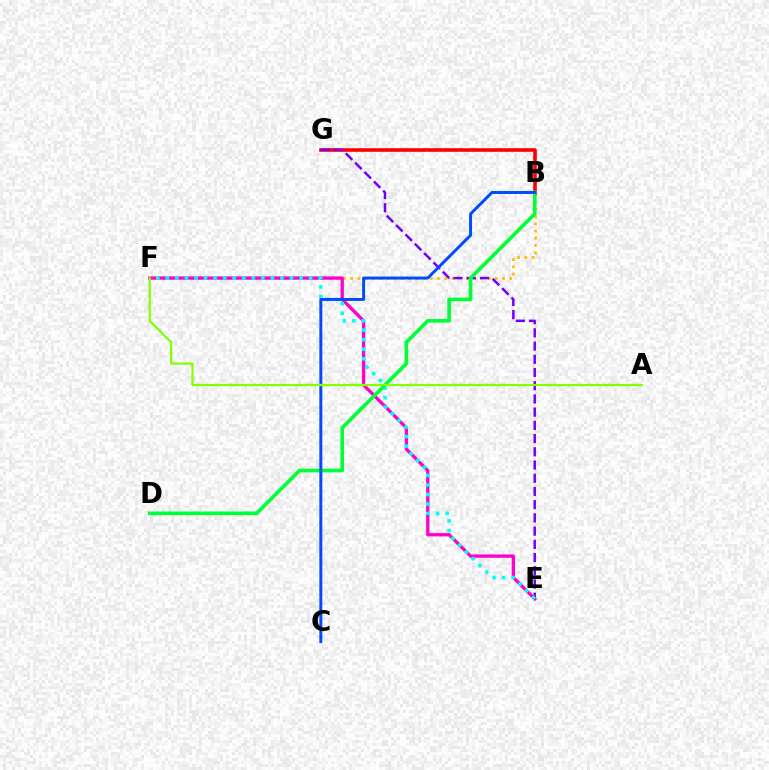{('B', 'F'): [{'color': '#ffbd00', 'line_style': 'dotted', 'thickness': 1.96}], ('B', 'G'): [{'color': '#ff0000', 'line_style': 'solid', 'thickness': 2.61}], ('E', 'G'): [{'color': '#7200ff', 'line_style': 'dashed', 'thickness': 1.8}], ('E', 'F'): [{'color': '#ff00cf', 'line_style': 'solid', 'thickness': 2.39}, {'color': '#00fff6', 'line_style': 'dotted', 'thickness': 2.59}], ('B', 'D'): [{'color': '#00ff39', 'line_style': 'solid', 'thickness': 2.62}], ('B', 'C'): [{'color': '#004bff', 'line_style': 'solid', 'thickness': 2.13}], ('A', 'F'): [{'color': '#84ff00', 'line_style': 'solid', 'thickness': 1.61}]}